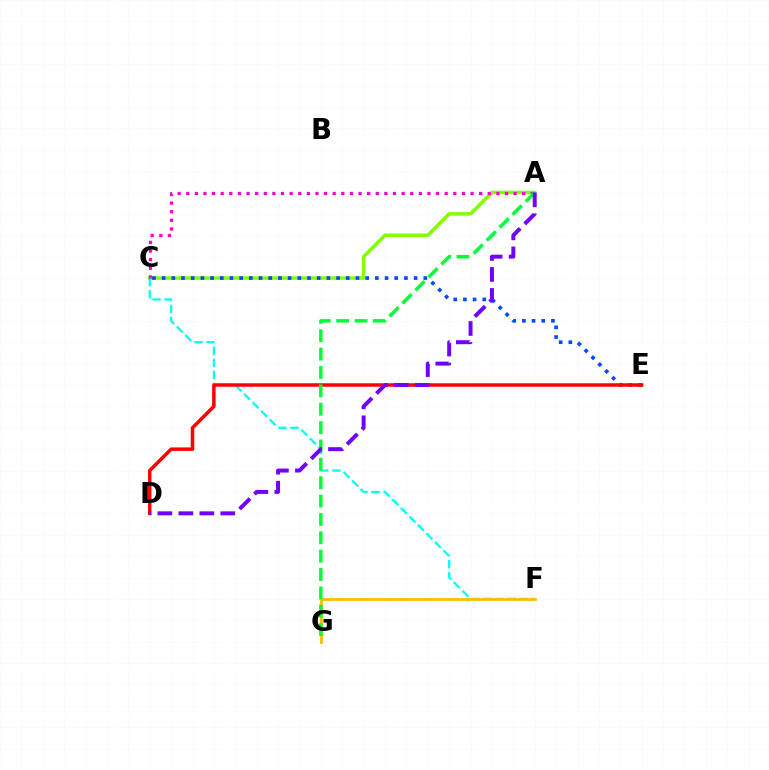{('A', 'C'): [{'color': '#84ff00', 'line_style': 'solid', 'thickness': 2.56}, {'color': '#ff00cf', 'line_style': 'dotted', 'thickness': 2.34}], ('C', 'F'): [{'color': '#00fff6', 'line_style': 'dashed', 'thickness': 1.63}], ('C', 'E'): [{'color': '#004bff', 'line_style': 'dotted', 'thickness': 2.63}], ('D', 'E'): [{'color': '#ff0000', 'line_style': 'solid', 'thickness': 2.51}], ('F', 'G'): [{'color': '#ffbd00', 'line_style': 'solid', 'thickness': 2.0}], ('A', 'G'): [{'color': '#00ff39', 'line_style': 'dashed', 'thickness': 2.5}], ('A', 'D'): [{'color': '#7200ff', 'line_style': 'dashed', 'thickness': 2.85}]}